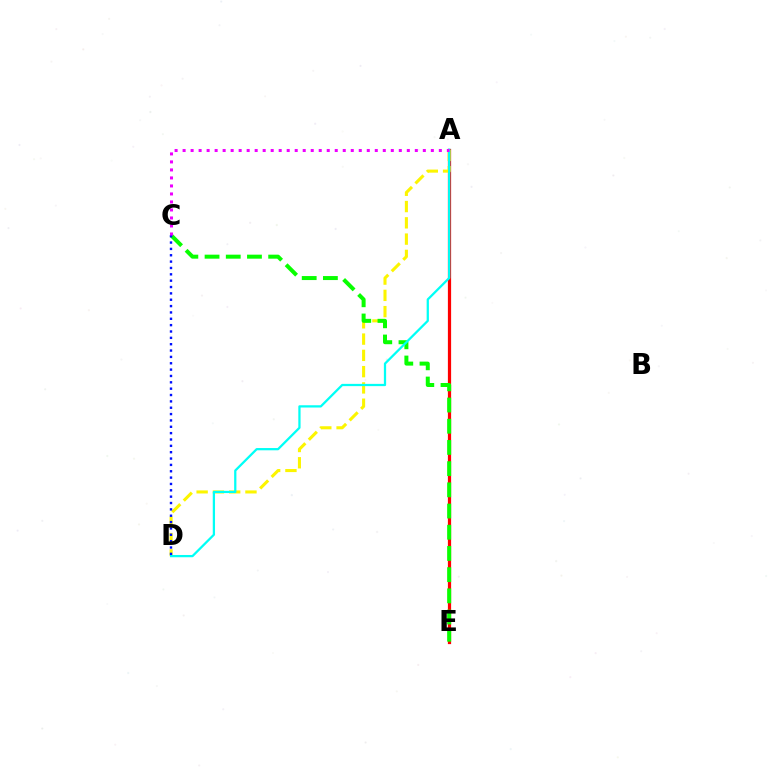{('A', 'E'): [{'color': '#ff0000', 'line_style': 'solid', 'thickness': 2.32}], ('A', 'D'): [{'color': '#fcf500', 'line_style': 'dashed', 'thickness': 2.21}, {'color': '#00fff6', 'line_style': 'solid', 'thickness': 1.63}], ('C', 'E'): [{'color': '#08ff00', 'line_style': 'dashed', 'thickness': 2.88}], ('C', 'D'): [{'color': '#0010ff', 'line_style': 'dotted', 'thickness': 1.73}], ('A', 'C'): [{'color': '#ee00ff', 'line_style': 'dotted', 'thickness': 2.18}]}